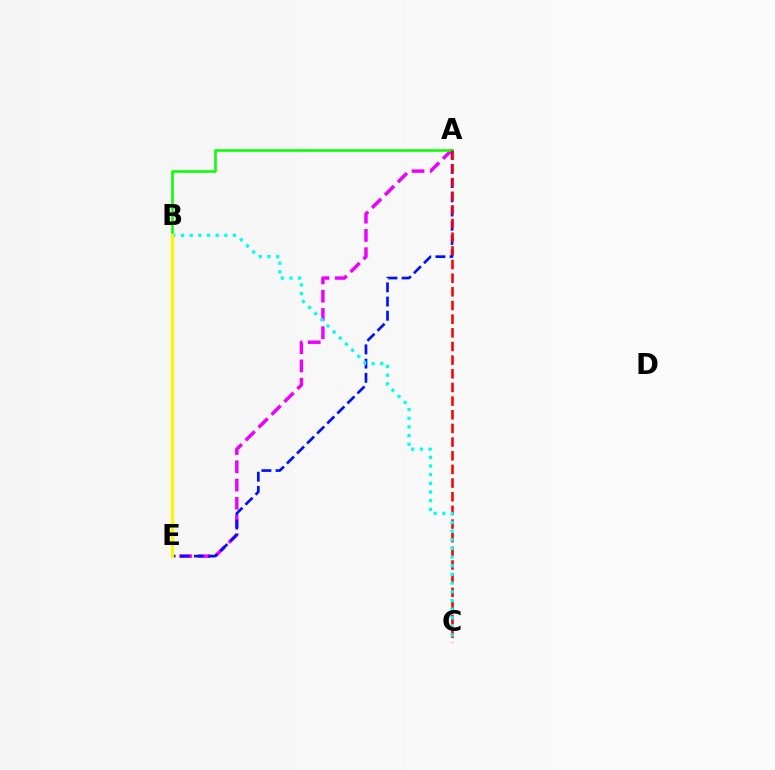{('A', 'E'): [{'color': '#ee00ff', 'line_style': 'dashed', 'thickness': 2.48}, {'color': '#0010ff', 'line_style': 'dashed', 'thickness': 1.93}], ('A', 'B'): [{'color': '#08ff00', 'line_style': 'solid', 'thickness': 1.85}], ('A', 'C'): [{'color': '#ff0000', 'line_style': 'dashed', 'thickness': 1.86}], ('B', 'C'): [{'color': '#00fff6', 'line_style': 'dotted', 'thickness': 2.35}], ('B', 'E'): [{'color': '#fcf500', 'line_style': 'solid', 'thickness': 2.33}]}